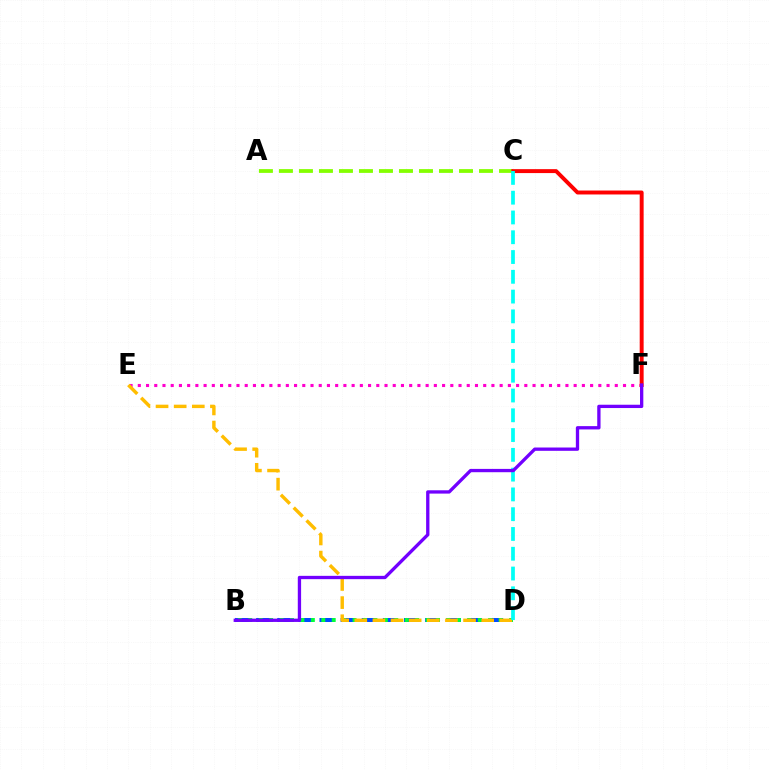{('E', 'F'): [{'color': '#ff00cf', 'line_style': 'dotted', 'thickness': 2.23}], ('B', 'D'): [{'color': '#004bff', 'line_style': 'dashed', 'thickness': 2.87}, {'color': '#00ff39', 'line_style': 'dotted', 'thickness': 2.83}], ('A', 'C'): [{'color': '#84ff00', 'line_style': 'dashed', 'thickness': 2.72}], ('C', 'F'): [{'color': '#ff0000', 'line_style': 'solid', 'thickness': 2.83}], ('D', 'E'): [{'color': '#ffbd00', 'line_style': 'dashed', 'thickness': 2.46}], ('C', 'D'): [{'color': '#00fff6', 'line_style': 'dashed', 'thickness': 2.69}], ('B', 'F'): [{'color': '#7200ff', 'line_style': 'solid', 'thickness': 2.38}]}